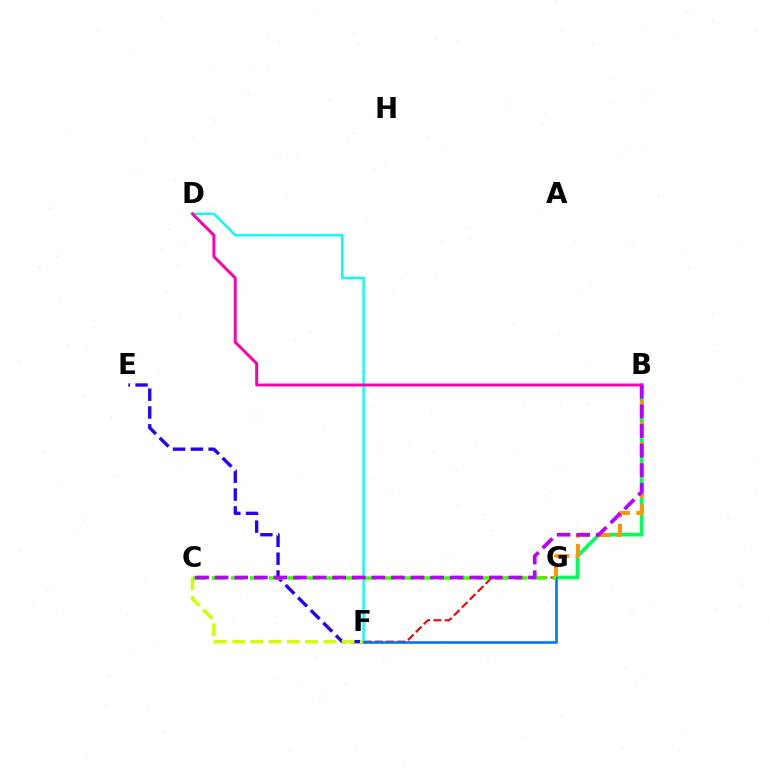{('E', 'F'): [{'color': '#2500ff', 'line_style': 'dashed', 'thickness': 2.42}], ('C', 'F'): [{'color': '#d1ff00', 'line_style': 'dashed', 'thickness': 2.48}], ('B', 'G'): [{'color': '#00ff5c', 'line_style': 'solid', 'thickness': 2.63}, {'color': '#ff9400', 'line_style': 'dashed', 'thickness': 2.82}], ('F', 'G'): [{'color': '#ff0000', 'line_style': 'dashed', 'thickness': 1.53}, {'color': '#0074ff', 'line_style': 'solid', 'thickness': 1.9}], ('D', 'F'): [{'color': '#00fff6', 'line_style': 'solid', 'thickness': 1.69}], ('C', 'G'): [{'color': '#3dff00', 'line_style': 'dashed', 'thickness': 2.57}], ('B', 'D'): [{'color': '#ff00ac', 'line_style': 'solid', 'thickness': 2.13}], ('B', 'C'): [{'color': '#b900ff', 'line_style': 'dashed', 'thickness': 2.66}]}